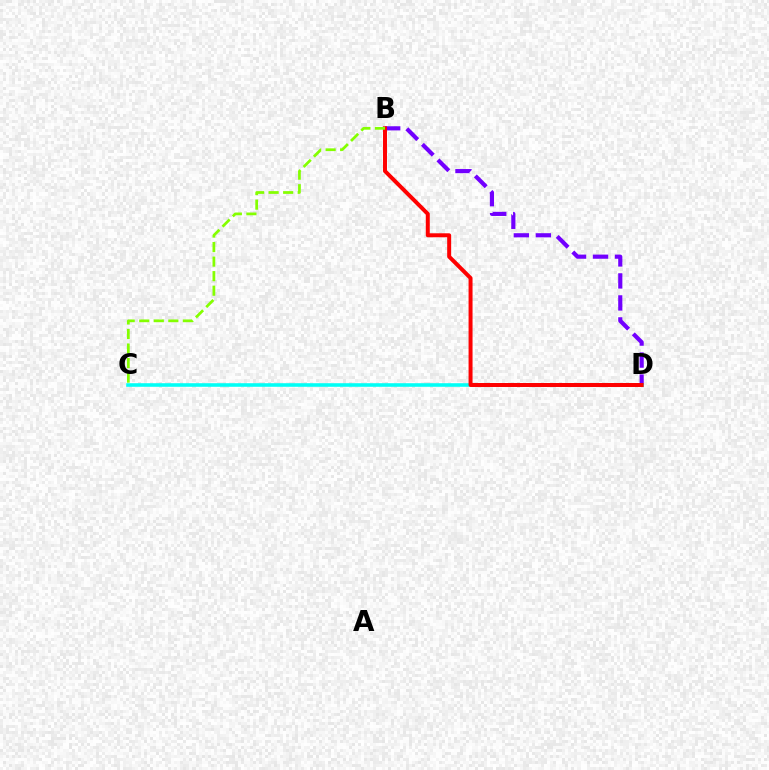{('B', 'D'): [{'color': '#7200ff', 'line_style': 'dashed', 'thickness': 2.99}, {'color': '#ff0000', 'line_style': 'solid', 'thickness': 2.86}], ('C', 'D'): [{'color': '#00fff6', 'line_style': 'solid', 'thickness': 2.57}], ('B', 'C'): [{'color': '#84ff00', 'line_style': 'dashed', 'thickness': 1.98}]}